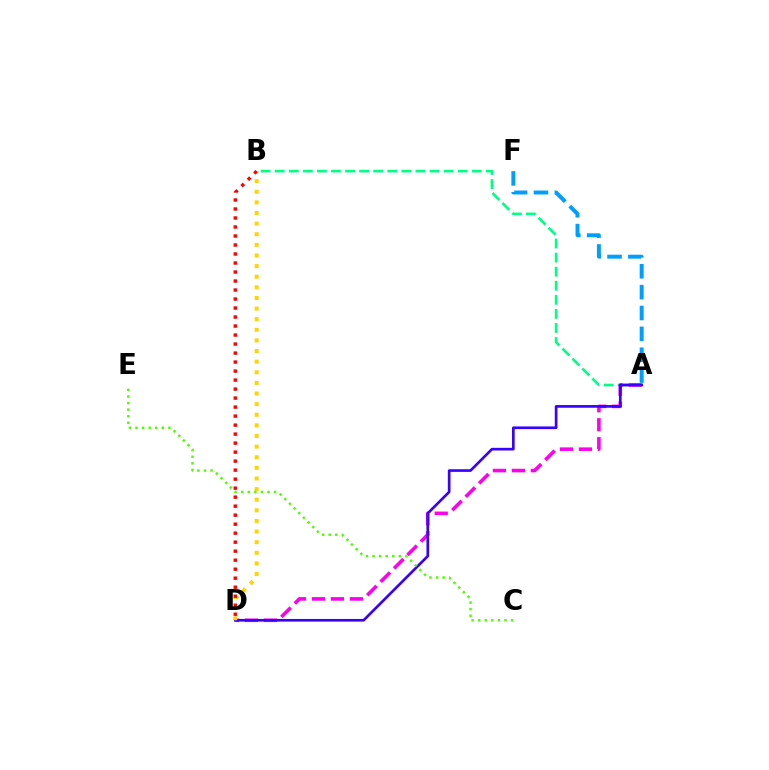{('A', 'B'): [{'color': '#00ff86', 'line_style': 'dashed', 'thickness': 1.91}], ('A', 'F'): [{'color': '#009eff', 'line_style': 'dashed', 'thickness': 2.83}], ('A', 'D'): [{'color': '#ff00ed', 'line_style': 'dashed', 'thickness': 2.58}, {'color': '#3700ff', 'line_style': 'solid', 'thickness': 1.92}], ('B', 'D'): [{'color': '#ffd500', 'line_style': 'dotted', 'thickness': 2.89}, {'color': '#ff0000', 'line_style': 'dotted', 'thickness': 2.45}], ('C', 'E'): [{'color': '#4fff00', 'line_style': 'dotted', 'thickness': 1.79}]}